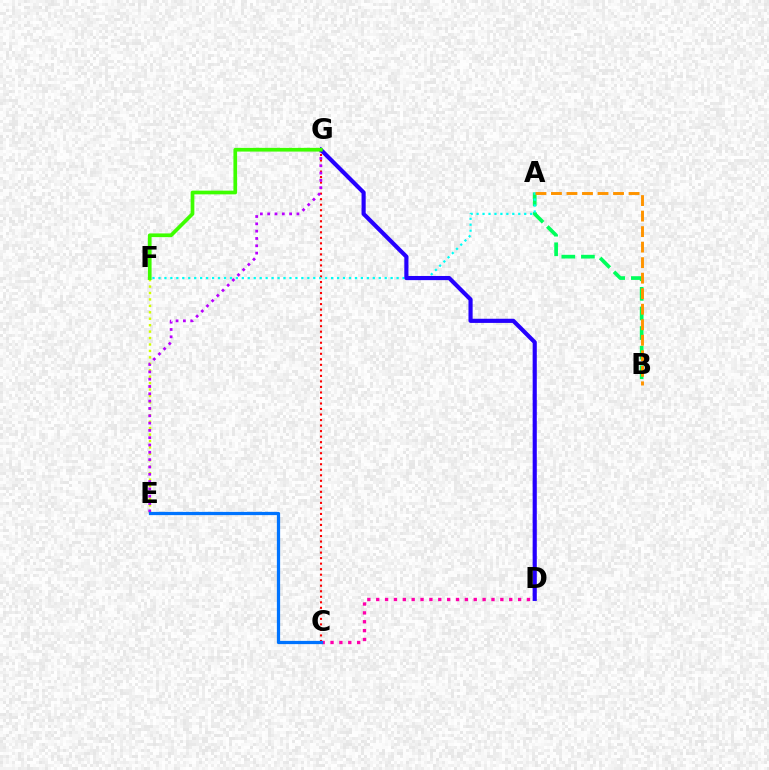{('C', 'G'): [{'color': '#ff0000', 'line_style': 'dotted', 'thickness': 1.5}], ('A', 'B'): [{'color': '#00ff5c', 'line_style': 'dashed', 'thickness': 2.66}, {'color': '#ff9400', 'line_style': 'dashed', 'thickness': 2.11}], ('E', 'F'): [{'color': '#d1ff00', 'line_style': 'dotted', 'thickness': 1.75}], ('E', 'G'): [{'color': '#b900ff', 'line_style': 'dotted', 'thickness': 1.99}], ('A', 'F'): [{'color': '#00fff6', 'line_style': 'dotted', 'thickness': 1.62}], ('C', 'D'): [{'color': '#ff00ac', 'line_style': 'dotted', 'thickness': 2.41}], ('C', 'E'): [{'color': '#0074ff', 'line_style': 'solid', 'thickness': 2.33}], ('D', 'G'): [{'color': '#2500ff', 'line_style': 'solid', 'thickness': 2.99}], ('F', 'G'): [{'color': '#3dff00', 'line_style': 'solid', 'thickness': 2.67}]}